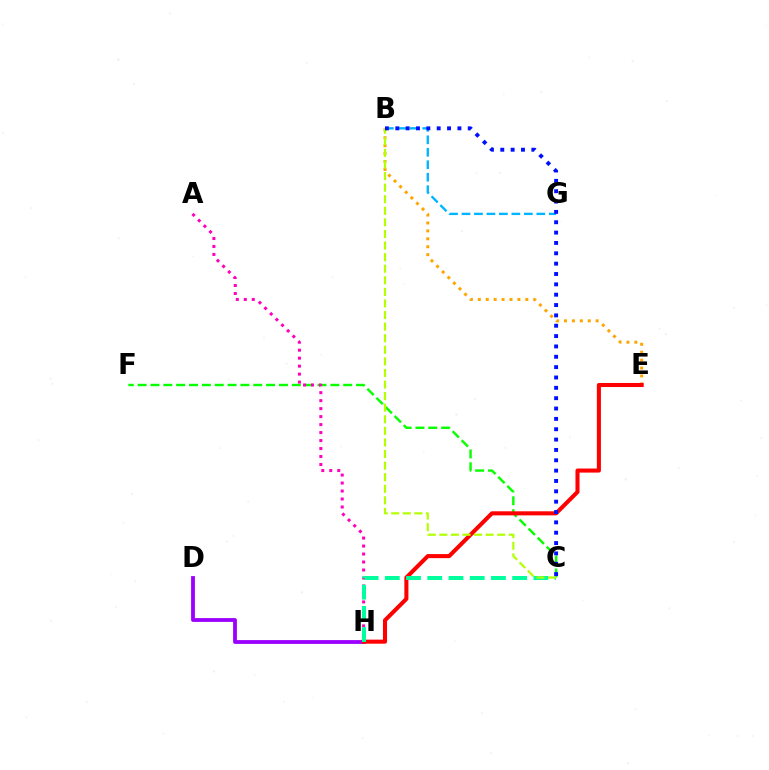{('D', 'H'): [{'color': '#9b00ff', 'line_style': 'solid', 'thickness': 2.74}], ('C', 'F'): [{'color': '#08ff00', 'line_style': 'dashed', 'thickness': 1.75}], ('A', 'H'): [{'color': '#ff00bd', 'line_style': 'dotted', 'thickness': 2.17}], ('B', 'E'): [{'color': '#ffa500', 'line_style': 'dotted', 'thickness': 2.15}], ('E', 'H'): [{'color': '#ff0000', 'line_style': 'solid', 'thickness': 2.92}], ('B', 'G'): [{'color': '#00b5ff', 'line_style': 'dashed', 'thickness': 1.69}], ('C', 'H'): [{'color': '#00ff9d', 'line_style': 'dashed', 'thickness': 2.88}], ('B', 'C'): [{'color': '#b3ff00', 'line_style': 'dashed', 'thickness': 1.57}, {'color': '#0010ff', 'line_style': 'dotted', 'thickness': 2.81}]}